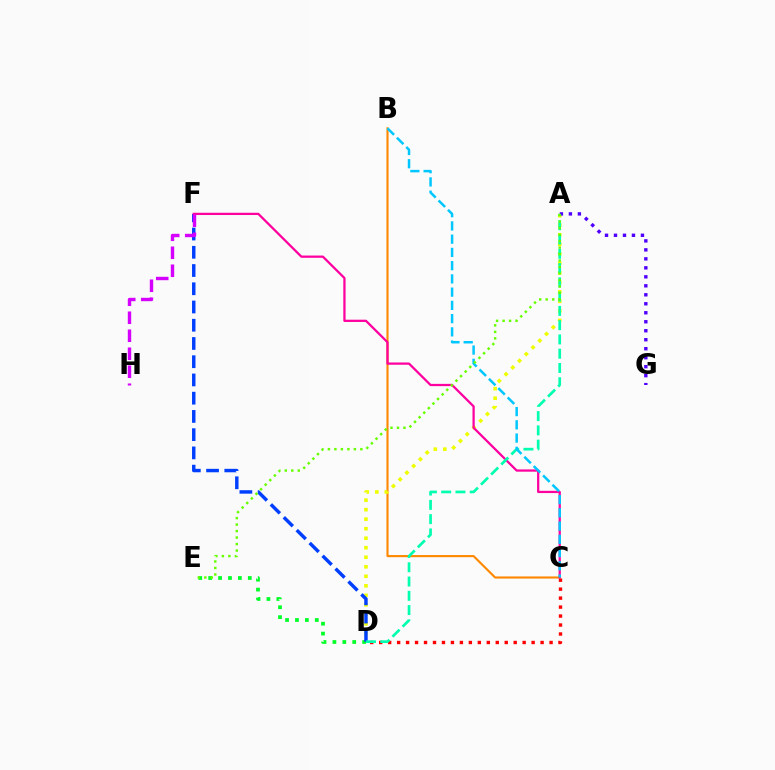{('C', 'D'): [{'color': '#ff0000', 'line_style': 'dotted', 'thickness': 2.44}], ('B', 'C'): [{'color': '#ff8800', 'line_style': 'solid', 'thickness': 1.52}, {'color': '#00c7ff', 'line_style': 'dashed', 'thickness': 1.8}], ('A', 'D'): [{'color': '#eeff00', 'line_style': 'dotted', 'thickness': 2.59}, {'color': '#00ffaf', 'line_style': 'dashed', 'thickness': 1.94}], ('D', 'E'): [{'color': '#00ff27', 'line_style': 'dotted', 'thickness': 2.69}], ('A', 'G'): [{'color': '#4f00ff', 'line_style': 'dotted', 'thickness': 2.44}], ('D', 'F'): [{'color': '#003fff', 'line_style': 'dashed', 'thickness': 2.48}], ('C', 'F'): [{'color': '#ff00a0', 'line_style': 'solid', 'thickness': 1.63}], ('F', 'H'): [{'color': '#d600ff', 'line_style': 'dashed', 'thickness': 2.44}], ('A', 'E'): [{'color': '#66ff00', 'line_style': 'dotted', 'thickness': 1.76}]}